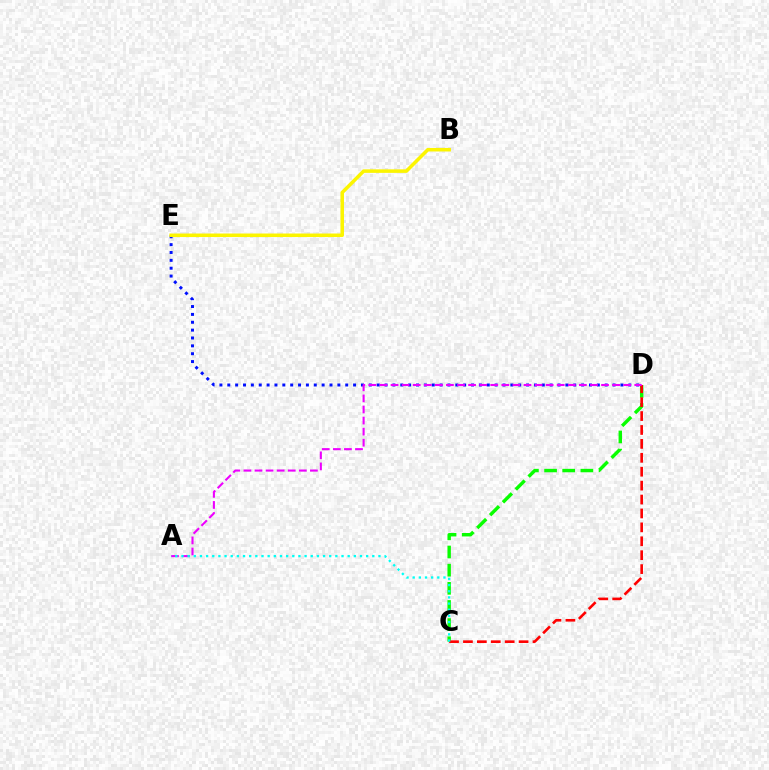{('C', 'D'): [{'color': '#08ff00', 'line_style': 'dashed', 'thickness': 2.47}, {'color': '#ff0000', 'line_style': 'dashed', 'thickness': 1.89}], ('D', 'E'): [{'color': '#0010ff', 'line_style': 'dotted', 'thickness': 2.14}], ('A', 'D'): [{'color': '#ee00ff', 'line_style': 'dashed', 'thickness': 1.51}], ('A', 'C'): [{'color': '#00fff6', 'line_style': 'dotted', 'thickness': 1.67}], ('B', 'E'): [{'color': '#fcf500', 'line_style': 'solid', 'thickness': 2.54}]}